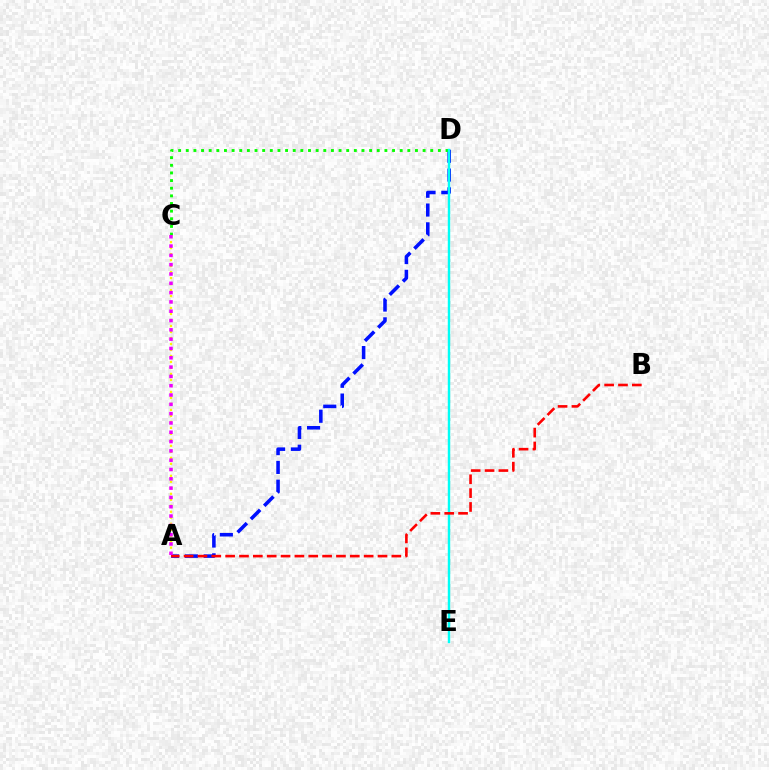{('A', 'D'): [{'color': '#0010ff', 'line_style': 'dashed', 'thickness': 2.55}], ('C', 'D'): [{'color': '#08ff00', 'line_style': 'dotted', 'thickness': 2.08}], ('A', 'C'): [{'color': '#fcf500', 'line_style': 'dotted', 'thickness': 1.63}, {'color': '#ee00ff', 'line_style': 'dotted', 'thickness': 2.53}], ('D', 'E'): [{'color': '#00fff6', 'line_style': 'solid', 'thickness': 1.75}], ('A', 'B'): [{'color': '#ff0000', 'line_style': 'dashed', 'thickness': 1.88}]}